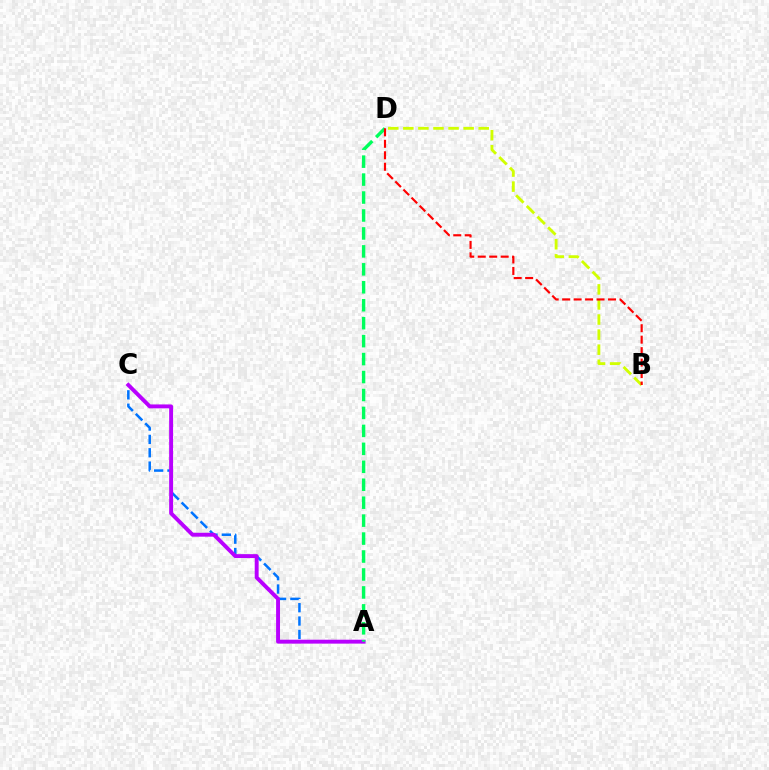{('A', 'C'): [{'color': '#0074ff', 'line_style': 'dashed', 'thickness': 1.81}, {'color': '#b900ff', 'line_style': 'solid', 'thickness': 2.81}], ('A', 'D'): [{'color': '#00ff5c', 'line_style': 'dashed', 'thickness': 2.44}], ('B', 'D'): [{'color': '#d1ff00', 'line_style': 'dashed', 'thickness': 2.05}, {'color': '#ff0000', 'line_style': 'dashed', 'thickness': 1.56}]}